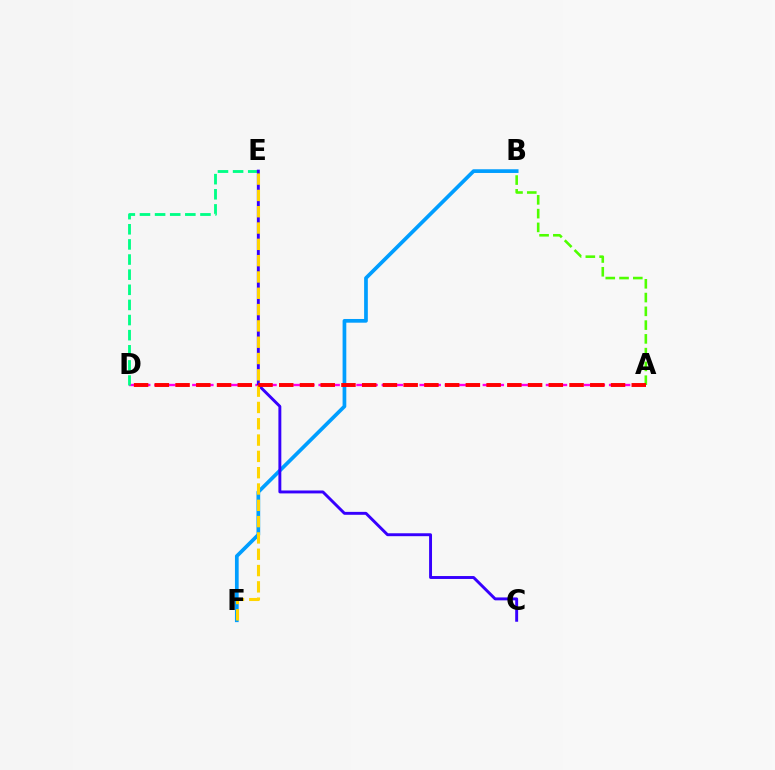{('B', 'F'): [{'color': '#009eff', 'line_style': 'solid', 'thickness': 2.67}], ('A', 'D'): [{'color': '#ff00ed', 'line_style': 'dashed', 'thickness': 1.72}, {'color': '#ff0000', 'line_style': 'dashed', 'thickness': 2.82}], ('D', 'E'): [{'color': '#00ff86', 'line_style': 'dashed', 'thickness': 2.05}], ('A', 'B'): [{'color': '#4fff00', 'line_style': 'dashed', 'thickness': 1.87}], ('C', 'E'): [{'color': '#3700ff', 'line_style': 'solid', 'thickness': 2.1}], ('E', 'F'): [{'color': '#ffd500', 'line_style': 'dashed', 'thickness': 2.22}]}